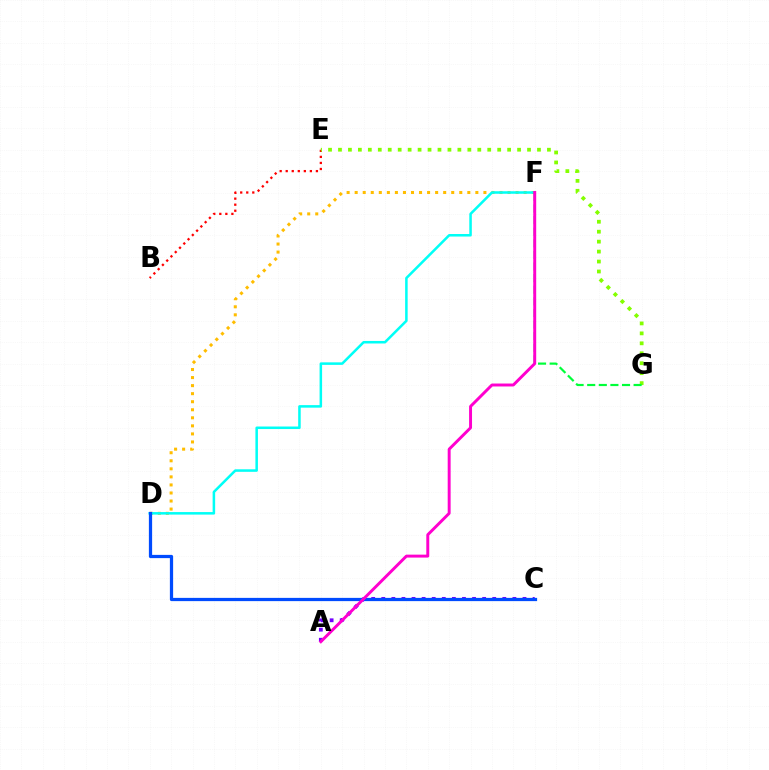{('B', 'E'): [{'color': '#ff0000', 'line_style': 'dotted', 'thickness': 1.64}], ('A', 'C'): [{'color': '#7200ff', 'line_style': 'dotted', 'thickness': 2.74}], ('D', 'F'): [{'color': '#ffbd00', 'line_style': 'dotted', 'thickness': 2.19}, {'color': '#00fff6', 'line_style': 'solid', 'thickness': 1.82}], ('E', 'G'): [{'color': '#84ff00', 'line_style': 'dotted', 'thickness': 2.7}], ('C', 'D'): [{'color': '#004bff', 'line_style': 'solid', 'thickness': 2.33}], ('F', 'G'): [{'color': '#00ff39', 'line_style': 'dashed', 'thickness': 1.58}], ('A', 'F'): [{'color': '#ff00cf', 'line_style': 'solid', 'thickness': 2.12}]}